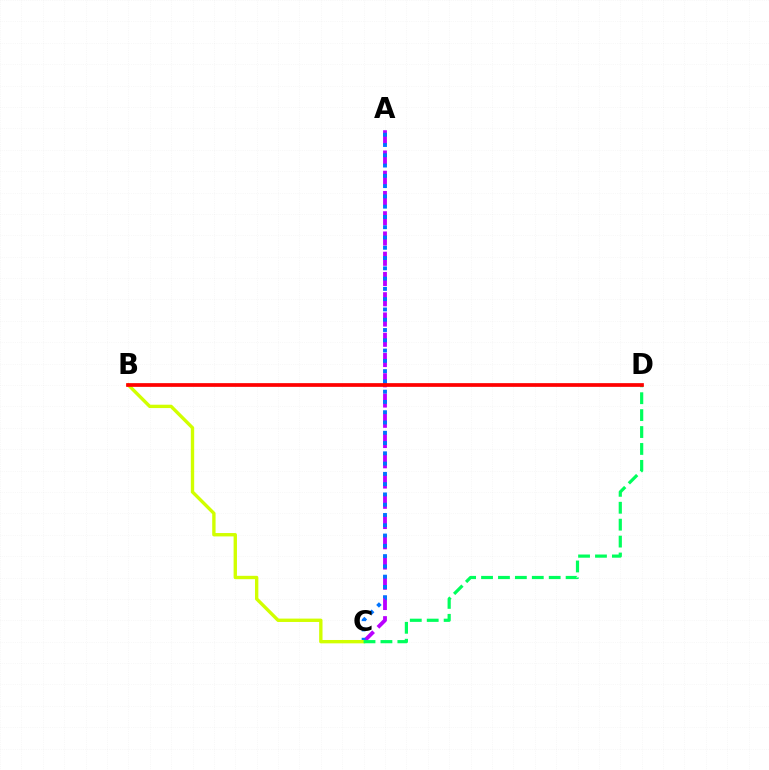{('A', 'C'): [{'color': '#b900ff', 'line_style': 'dashed', 'thickness': 2.75}, {'color': '#0074ff', 'line_style': 'dotted', 'thickness': 2.79}], ('B', 'C'): [{'color': '#d1ff00', 'line_style': 'solid', 'thickness': 2.42}], ('C', 'D'): [{'color': '#00ff5c', 'line_style': 'dashed', 'thickness': 2.3}], ('B', 'D'): [{'color': '#ff0000', 'line_style': 'solid', 'thickness': 2.67}]}